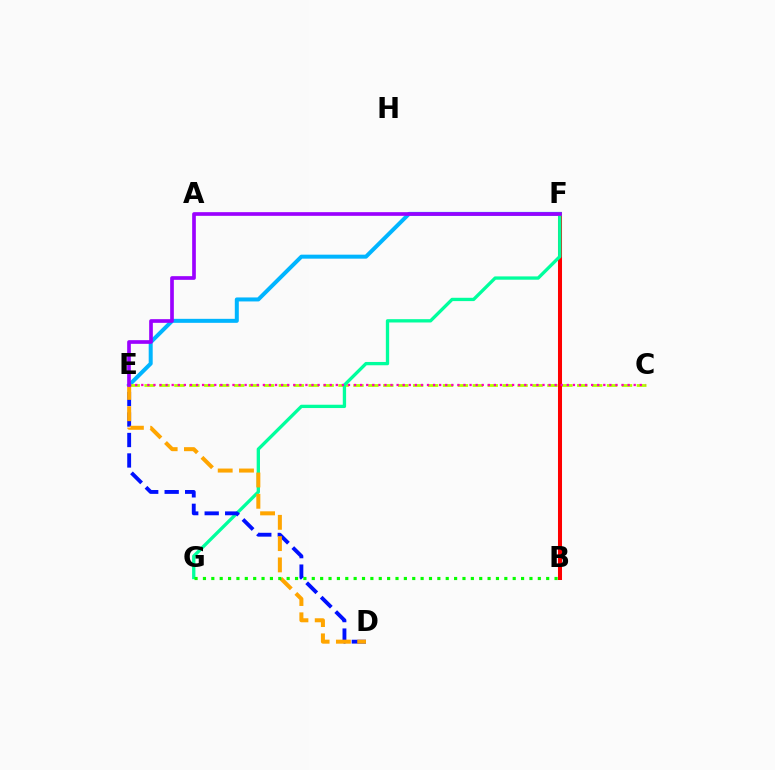{('B', 'F'): [{'color': '#ff0000', 'line_style': 'solid', 'thickness': 2.9}], ('E', 'F'): [{'color': '#00b5ff', 'line_style': 'solid', 'thickness': 2.88}, {'color': '#9b00ff', 'line_style': 'solid', 'thickness': 2.64}], ('C', 'E'): [{'color': '#b3ff00', 'line_style': 'dashed', 'thickness': 2.03}, {'color': '#ff00bd', 'line_style': 'dotted', 'thickness': 1.65}], ('F', 'G'): [{'color': '#00ff9d', 'line_style': 'solid', 'thickness': 2.38}], ('D', 'E'): [{'color': '#0010ff', 'line_style': 'dashed', 'thickness': 2.78}, {'color': '#ffa500', 'line_style': 'dashed', 'thickness': 2.89}], ('B', 'G'): [{'color': '#08ff00', 'line_style': 'dotted', 'thickness': 2.27}]}